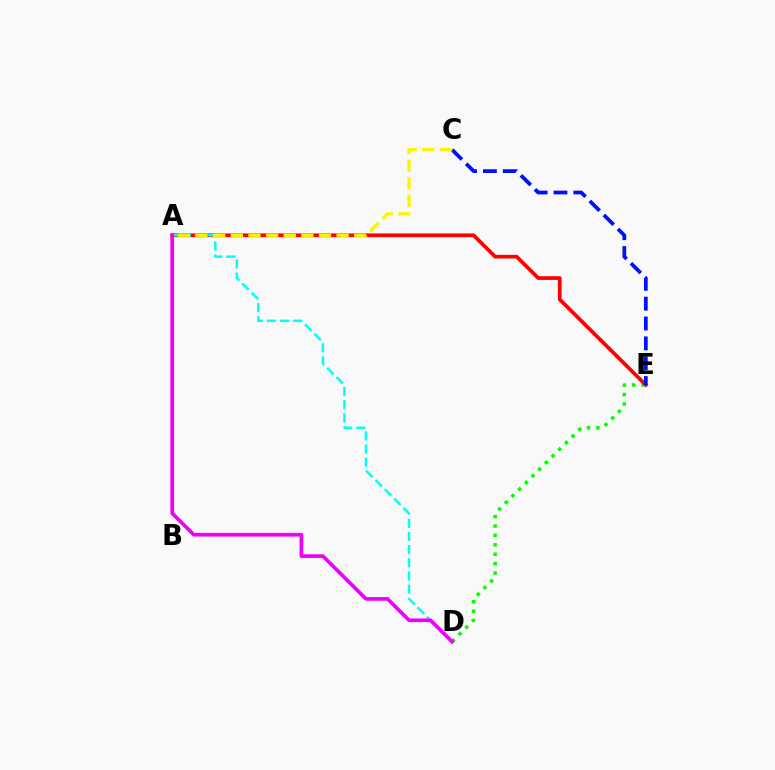{('D', 'E'): [{'color': '#08ff00', 'line_style': 'dotted', 'thickness': 2.56}], ('A', 'E'): [{'color': '#ff0000', 'line_style': 'solid', 'thickness': 2.67}], ('A', 'D'): [{'color': '#00fff6', 'line_style': 'dashed', 'thickness': 1.79}, {'color': '#ee00ff', 'line_style': 'solid', 'thickness': 2.65}], ('C', 'E'): [{'color': '#0010ff', 'line_style': 'dashed', 'thickness': 2.7}], ('A', 'C'): [{'color': '#fcf500', 'line_style': 'dashed', 'thickness': 2.4}]}